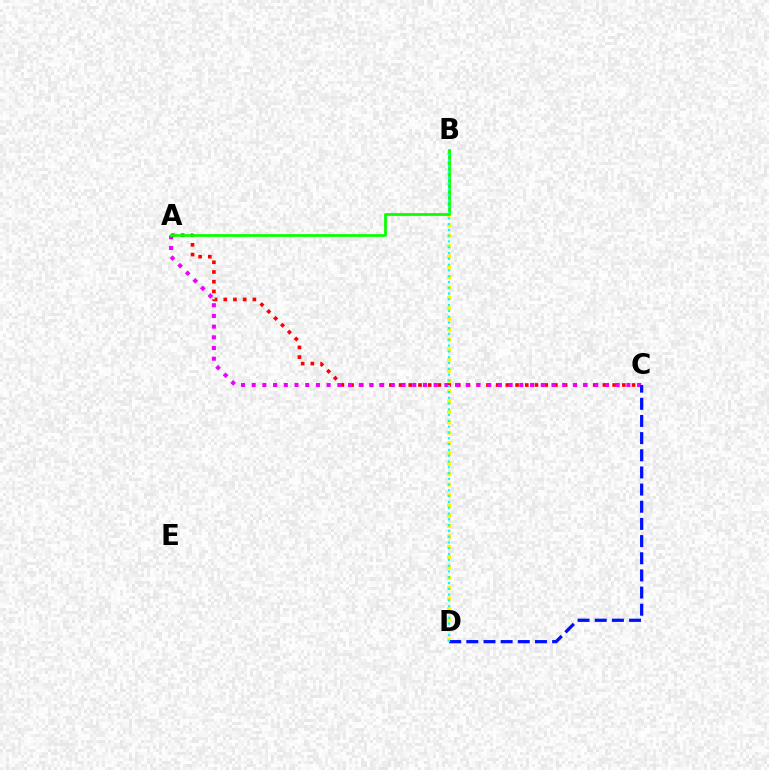{('B', 'D'): [{'color': '#fcf500', 'line_style': 'dotted', 'thickness': 2.82}, {'color': '#00fff6', 'line_style': 'dotted', 'thickness': 1.57}], ('A', 'C'): [{'color': '#ff0000', 'line_style': 'dotted', 'thickness': 2.64}, {'color': '#ee00ff', 'line_style': 'dotted', 'thickness': 2.91}], ('A', 'B'): [{'color': '#08ff00', 'line_style': 'solid', 'thickness': 1.98}], ('C', 'D'): [{'color': '#0010ff', 'line_style': 'dashed', 'thickness': 2.33}]}